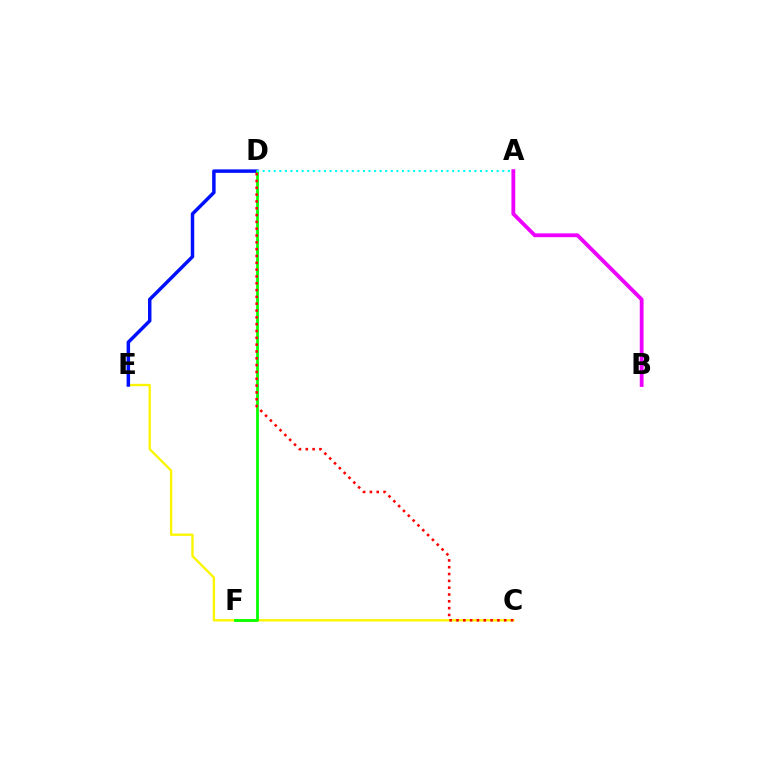{('A', 'B'): [{'color': '#ee00ff', 'line_style': 'solid', 'thickness': 2.75}], ('C', 'E'): [{'color': '#fcf500', 'line_style': 'solid', 'thickness': 1.69}], ('D', 'E'): [{'color': '#0010ff', 'line_style': 'solid', 'thickness': 2.5}], ('D', 'F'): [{'color': '#08ff00', 'line_style': 'solid', 'thickness': 2.01}], ('A', 'D'): [{'color': '#00fff6', 'line_style': 'dotted', 'thickness': 1.51}], ('C', 'D'): [{'color': '#ff0000', 'line_style': 'dotted', 'thickness': 1.85}]}